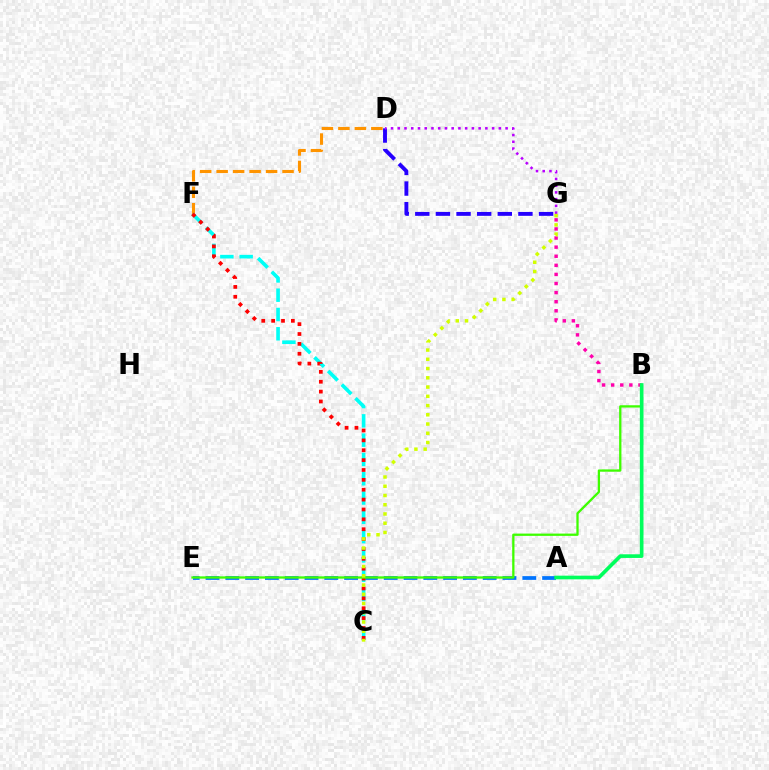{('B', 'G'): [{'color': '#ff00ac', 'line_style': 'dotted', 'thickness': 2.47}], ('A', 'E'): [{'color': '#0074ff', 'line_style': 'dashed', 'thickness': 2.69}], ('D', 'F'): [{'color': '#ff9400', 'line_style': 'dashed', 'thickness': 2.24}], ('C', 'F'): [{'color': '#00fff6', 'line_style': 'dashed', 'thickness': 2.62}, {'color': '#ff0000', 'line_style': 'dotted', 'thickness': 2.68}], ('B', 'E'): [{'color': '#3dff00', 'line_style': 'solid', 'thickness': 1.65}], ('D', 'G'): [{'color': '#2500ff', 'line_style': 'dashed', 'thickness': 2.8}, {'color': '#b900ff', 'line_style': 'dotted', 'thickness': 1.83}], ('A', 'B'): [{'color': '#00ff5c', 'line_style': 'solid', 'thickness': 2.63}], ('C', 'G'): [{'color': '#d1ff00', 'line_style': 'dotted', 'thickness': 2.51}]}